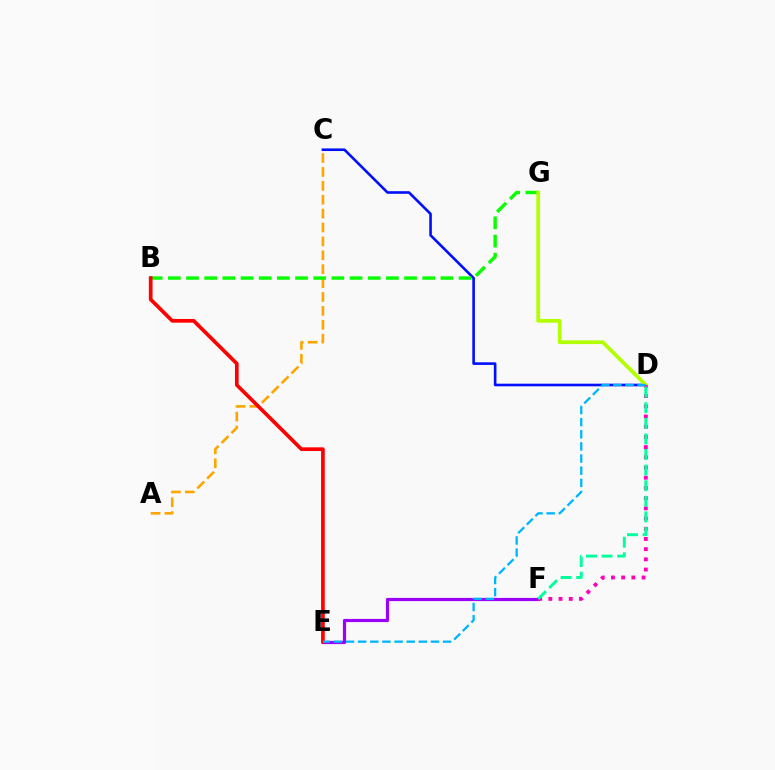{('E', 'F'): [{'color': '#9b00ff', 'line_style': 'solid', 'thickness': 2.29}], ('A', 'C'): [{'color': '#ffa500', 'line_style': 'dashed', 'thickness': 1.89}], ('C', 'D'): [{'color': '#0010ff', 'line_style': 'solid', 'thickness': 1.88}], ('B', 'G'): [{'color': '#08ff00', 'line_style': 'dashed', 'thickness': 2.47}], ('D', 'G'): [{'color': '#b3ff00', 'line_style': 'solid', 'thickness': 2.7}], ('D', 'F'): [{'color': '#ff00bd', 'line_style': 'dotted', 'thickness': 2.77}, {'color': '#00ff9d', 'line_style': 'dashed', 'thickness': 2.12}], ('B', 'E'): [{'color': '#ff0000', 'line_style': 'solid', 'thickness': 2.65}], ('D', 'E'): [{'color': '#00b5ff', 'line_style': 'dashed', 'thickness': 1.65}]}